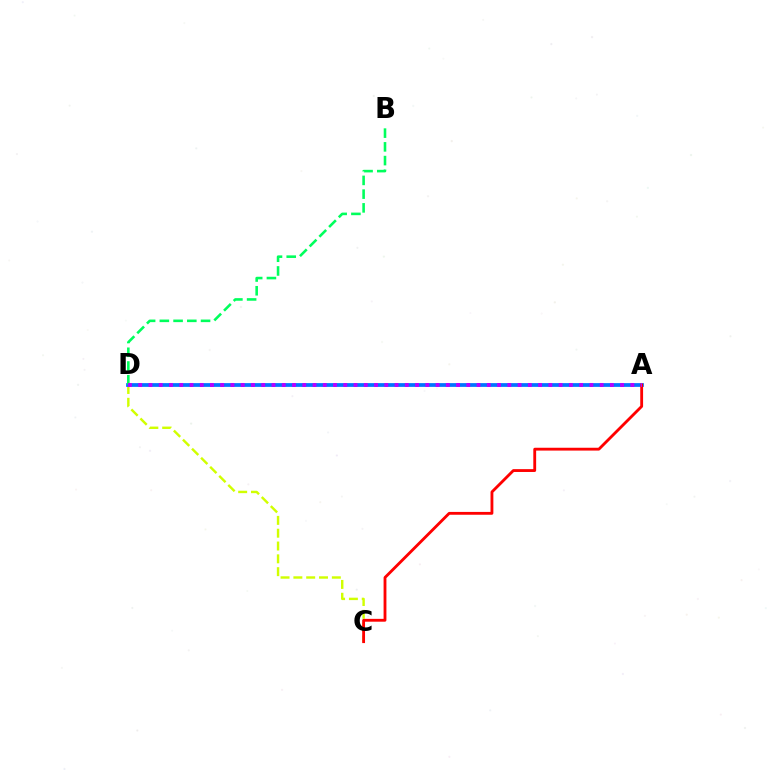{('C', 'D'): [{'color': '#d1ff00', 'line_style': 'dashed', 'thickness': 1.74}], ('A', 'D'): [{'color': '#0074ff', 'line_style': 'solid', 'thickness': 2.7}, {'color': '#b900ff', 'line_style': 'dotted', 'thickness': 2.79}], ('B', 'D'): [{'color': '#00ff5c', 'line_style': 'dashed', 'thickness': 1.87}], ('A', 'C'): [{'color': '#ff0000', 'line_style': 'solid', 'thickness': 2.04}]}